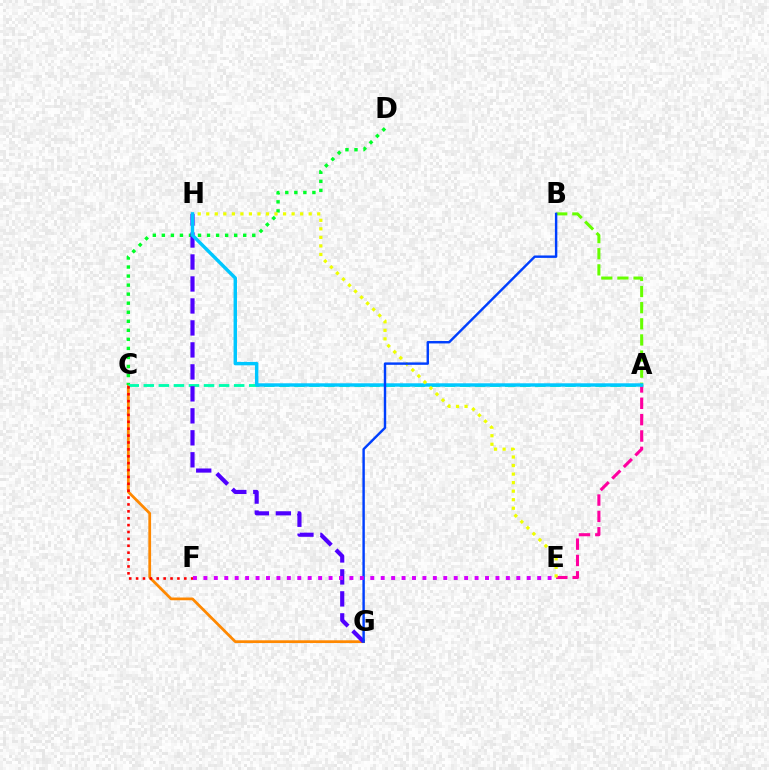{('A', 'E'): [{'color': '#ff00a0', 'line_style': 'dashed', 'thickness': 2.22}], ('C', 'G'): [{'color': '#ff8800', 'line_style': 'solid', 'thickness': 1.98}], ('A', 'B'): [{'color': '#66ff00', 'line_style': 'dashed', 'thickness': 2.19}], ('C', 'D'): [{'color': '#00ff27', 'line_style': 'dotted', 'thickness': 2.46}], ('A', 'C'): [{'color': '#00ffaf', 'line_style': 'dashed', 'thickness': 2.05}], ('G', 'H'): [{'color': '#4f00ff', 'line_style': 'dashed', 'thickness': 2.99}], ('A', 'H'): [{'color': '#00c7ff', 'line_style': 'solid', 'thickness': 2.46}], ('C', 'F'): [{'color': '#ff0000', 'line_style': 'dotted', 'thickness': 1.87}], ('E', 'H'): [{'color': '#eeff00', 'line_style': 'dotted', 'thickness': 2.32}], ('B', 'G'): [{'color': '#003fff', 'line_style': 'solid', 'thickness': 1.74}], ('E', 'F'): [{'color': '#d600ff', 'line_style': 'dotted', 'thickness': 2.83}]}